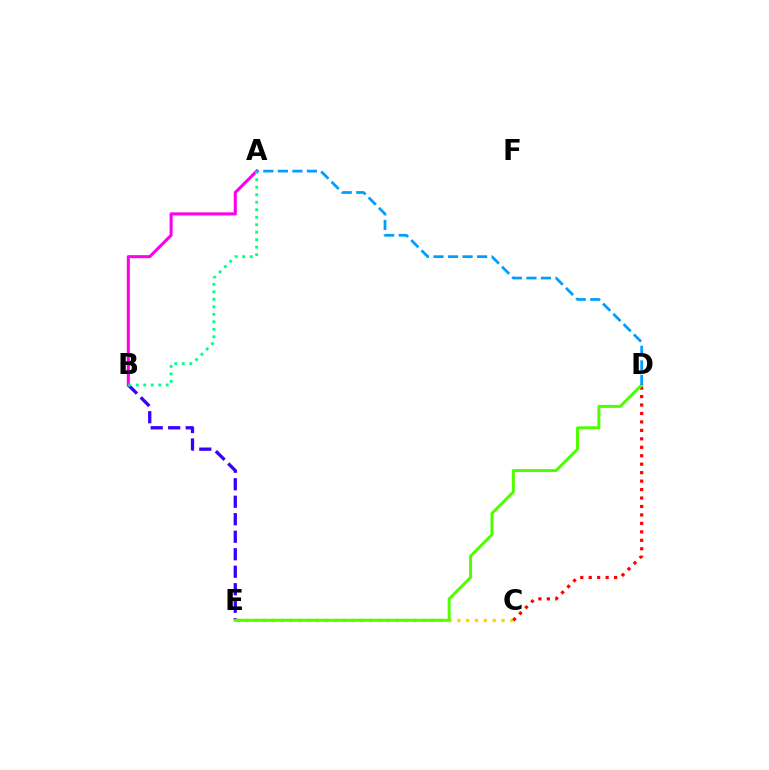{('B', 'E'): [{'color': '#3700ff', 'line_style': 'dashed', 'thickness': 2.38}], ('C', 'E'): [{'color': '#ffd500', 'line_style': 'dotted', 'thickness': 2.4}], ('C', 'D'): [{'color': '#ff0000', 'line_style': 'dotted', 'thickness': 2.3}], ('A', 'B'): [{'color': '#ff00ed', 'line_style': 'solid', 'thickness': 2.2}, {'color': '#00ff86', 'line_style': 'dotted', 'thickness': 2.04}], ('D', 'E'): [{'color': '#4fff00', 'line_style': 'solid', 'thickness': 2.14}], ('A', 'D'): [{'color': '#009eff', 'line_style': 'dashed', 'thickness': 1.98}]}